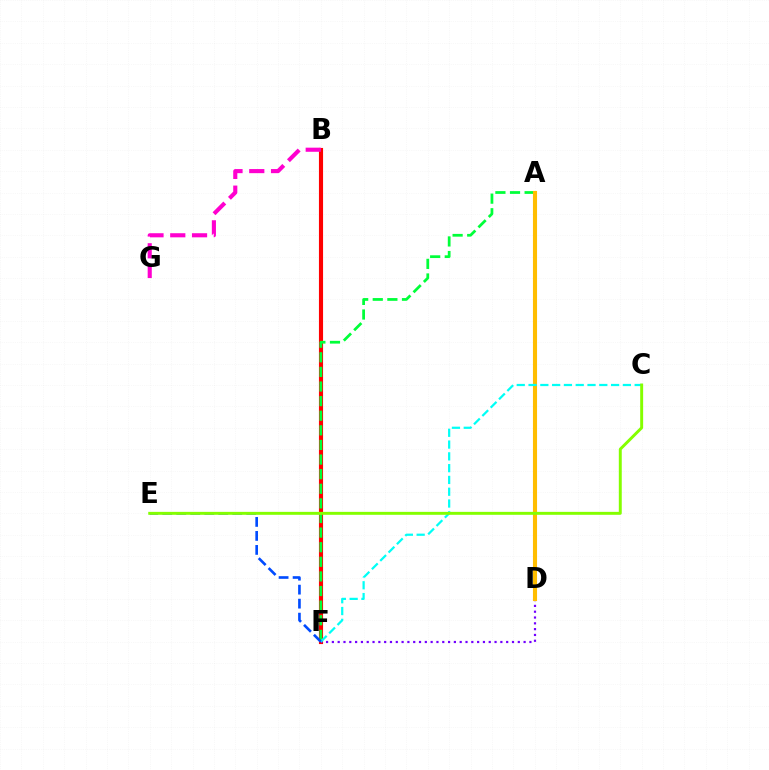{('B', 'F'): [{'color': '#ff0000', 'line_style': 'solid', 'thickness': 2.97}], ('A', 'F'): [{'color': '#00ff39', 'line_style': 'dashed', 'thickness': 1.98}], ('D', 'F'): [{'color': '#7200ff', 'line_style': 'dotted', 'thickness': 1.58}], ('A', 'D'): [{'color': '#ffbd00', 'line_style': 'solid', 'thickness': 2.95}], ('C', 'F'): [{'color': '#00fff6', 'line_style': 'dashed', 'thickness': 1.6}], ('E', 'F'): [{'color': '#004bff', 'line_style': 'dashed', 'thickness': 1.9}], ('C', 'E'): [{'color': '#84ff00', 'line_style': 'solid', 'thickness': 2.12}], ('B', 'G'): [{'color': '#ff00cf', 'line_style': 'dashed', 'thickness': 2.96}]}